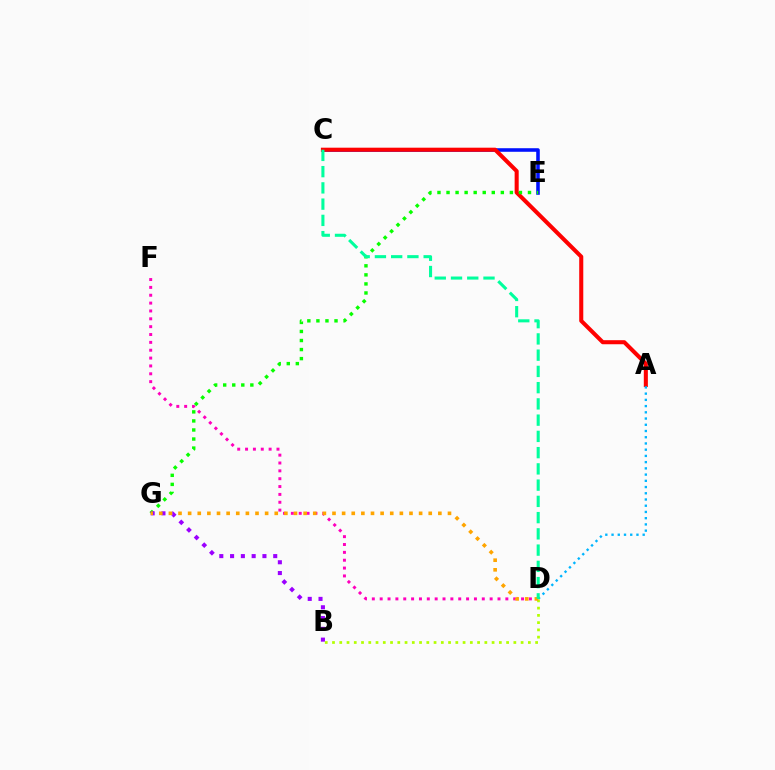{('C', 'E'): [{'color': '#0010ff', 'line_style': 'solid', 'thickness': 2.56}], ('A', 'C'): [{'color': '#ff0000', 'line_style': 'solid', 'thickness': 2.92}], ('E', 'G'): [{'color': '#08ff00', 'line_style': 'dotted', 'thickness': 2.46}], ('B', 'G'): [{'color': '#9b00ff', 'line_style': 'dotted', 'thickness': 2.93}], ('D', 'F'): [{'color': '#ff00bd', 'line_style': 'dotted', 'thickness': 2.13}], ('A', 'D'): [{'color': '#00b5ff', 'line_style': 'dotted', 'thickness': 1.69}], ('B', 'D'): [{'color': '#b3ff00', 'line_style': 'dotted', 'thickness': 1.97}], ('D', 'G'): [{'color': '#ffa500', 'line_style': 'dotted', 'thickness': 2.61}], ('C', 'D'): [{'color': '#00ff9d', 'line_style': 'dashed', 'thickness': 2.21}]}